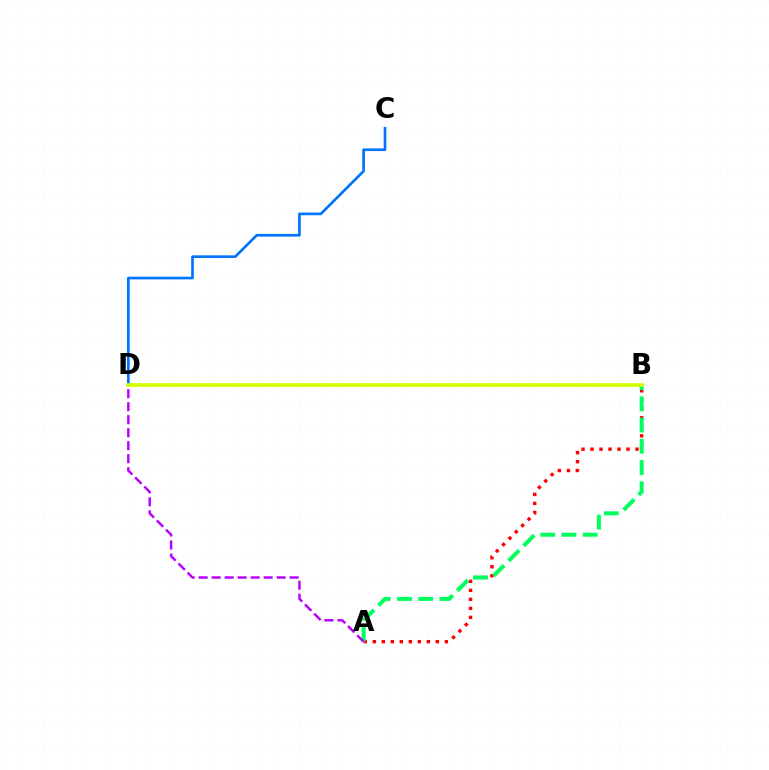{('C', 'D'): [{'color': '#0074ff', 'line_style': 'solid', 'thickness': 1.93}], ('A', 'B'): [{'color': '#ff0000', 'line_style': 'dotted', 'thickness': 2.45}, {'color': '#00ff5c', 'line_style': 'dashed', 'thickness': 2.88}], ('A', 'D'): [{'color': '#b900ff', 'line_style': 'dashed', 'thickness': 1.77}], ('B', 'D'): [{'color': '#d1ff00', 'line_style': 'solid', 'thickness': 2.64}]}